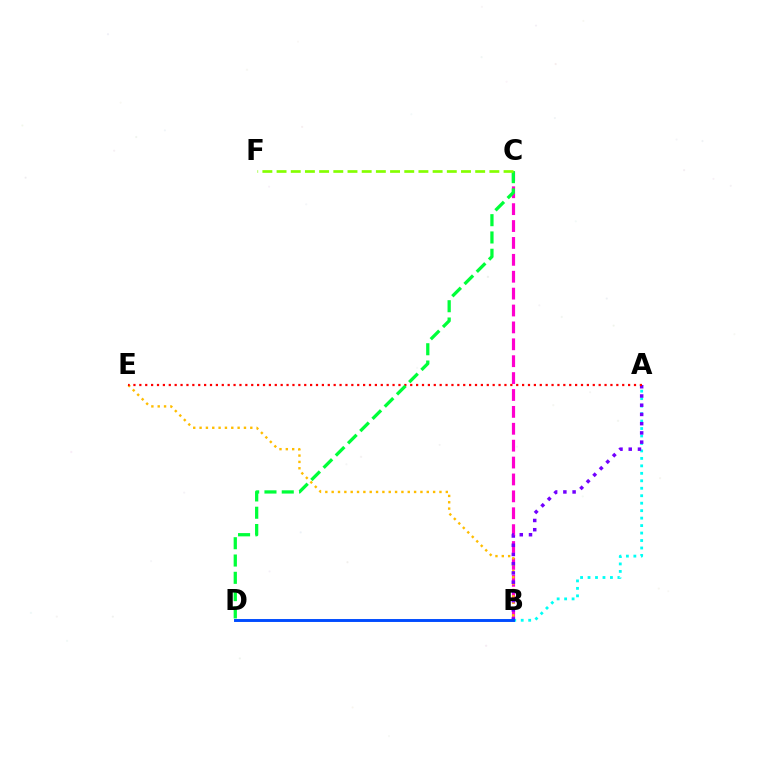{('B', 'C'): [{'color': '#ff00cf', 'line_style': 'dashed', 'thickness': 2.3}], ('B', 'E'): [{'color': '#ffbd00', 'line_style': 'dotted', 'thickness': 1.72}], ('A', 'B'): [{'color': '#00fff6', 'line_style': 'dotted', 'thickness': 2.03}, {'color': '#7200ff', 'line_style': 'dotted', 'thickness': 2.51}], ('A', 'E'): [{'color': '#ff0000', 'line_style': 'dotted', 'thickness': 1.6}], ('C', 'D'): [{'color': '#00ff39', 'line_style': 'dashed', 'thickness': 2.35}], ('C', 'F'): [{'color': '#84ff00', 'line_style': 'dashed', 'thickness': 1.93}], ('B', 'D'): [{'color': '#004bff', 'line_style': 'solid', 'thickness': 2.1}]}